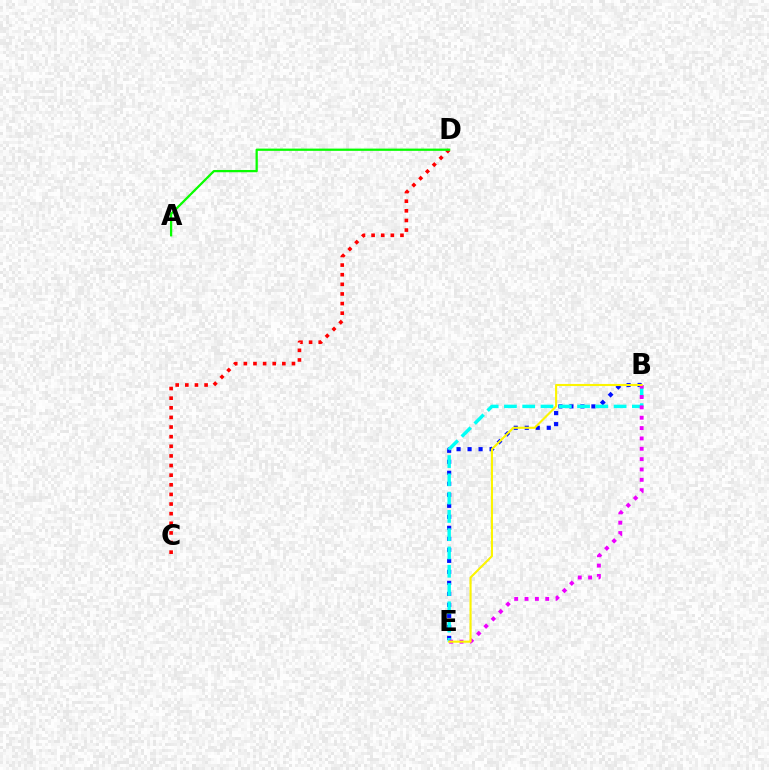{('C', 'D'): [{'color': '#ff0000', 'line_style': 'dotted', 'thickness': 2.62}], ('A', 'D'): [{'color': '#08ff00', 'line_style': 'solid', 'thickness': 1.63}], ('B', 'E'): [{'color': '#0010ff', 'line_style': 'dotted', 'thickness': 2.99}, {'color': '#00fff6', 'line_style': 'dashed', 'thickness': 2.48}, {'color': '#ee00ff', 'line_style': 'dotted', 'thickness': 2.81}, {'color': '#fcf500', 'line_style': 'solid', 'thickness': 1.52}]}